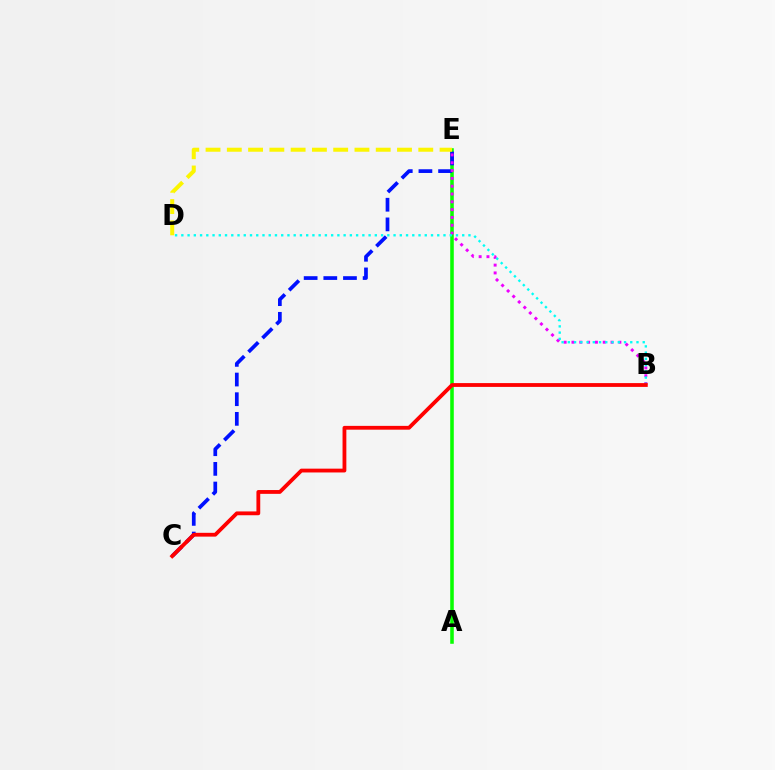{('A', 'E'): [{'color': '#08ff00', 'line_style': 'solid', 'thickness': 2.56}], ('C', 'E'): [{'color': '#0010ff', 'line_style': 'dashed', 'thickness': 2.67}], ('B', 'E'): [{'color': '#ee00ff', 'line_style': 'dotted', 'thickness': 2.12}], ('D', 'E'): [{'color': '#fcf500', 'line_style': 'dashed', 'thickness': 2.89}], ('B', 'D'): [{'color': '#00fff6', 'line_style': 'dotted', 'thickness': 1.7}], ('B', 'C'): [{'color': '#ff0000', 'line_style': 'solid', 'thickness': 2.74}]}